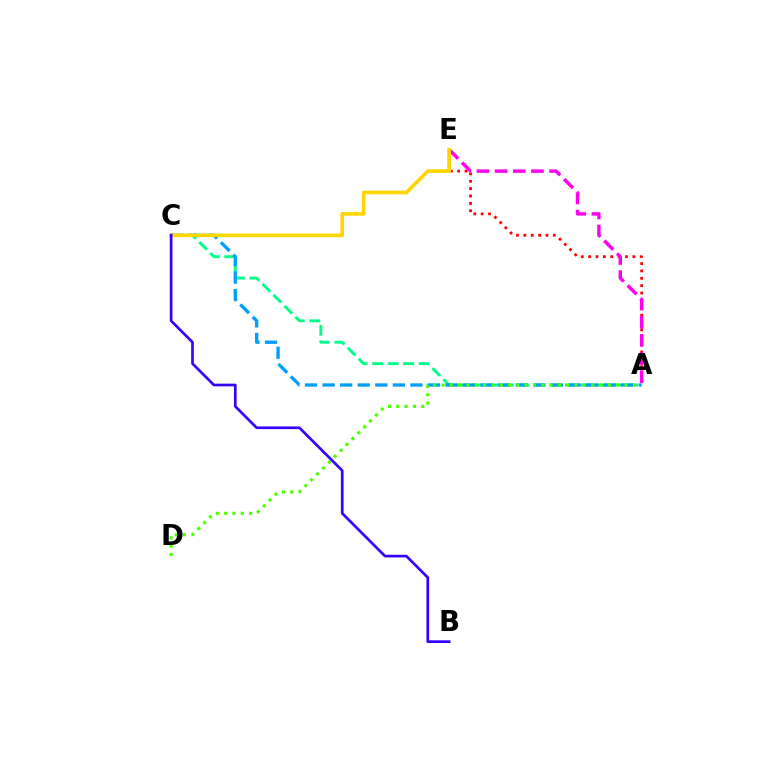{('A', 'E'): [{'color': '#ff0000', 'line_style': 'dotted', 'thickness': 2.0}, {'color': '#ff00ed', 'line_style': 'dashed', 'thickness': 2.47}], ('A', 'C'): [{'color': '#00ff86', 'line_style': 'dashed', 'thickness': 2.11}, {'color': '#009eff', 'line_style': 'dashed', 'thickness': 2.39}], ('C', 'E'): [{'color': '#ffd500', 'line_style': 'solid', 'thickness': 2.62}], ('A', 'D'): [{'color': '#4fff00', 'line_style': 'dotted', 'thickness': 2.26}], ('B', 'C'): [{'color': '#3700ff', 'line_style': 'solid', 'thickness': 1.94}]}